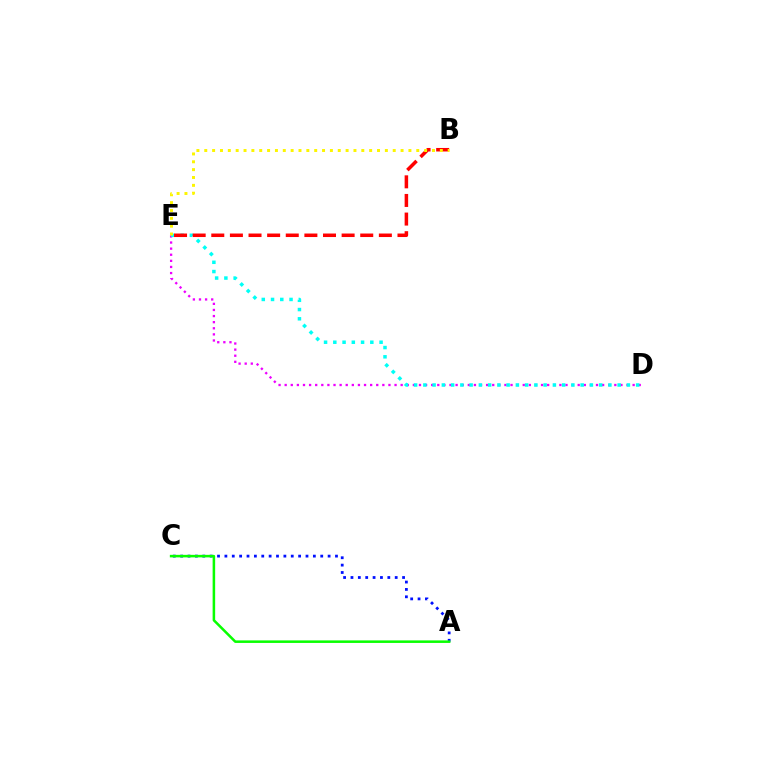{('D', 'E'): [{'color': '#ee00ff', 'line_style': 'dotted', 'thickness': 1.66}, {'color': '#00fff6', 'line_style': 'dotted', 'thickness': 2.51}], ('B', 'E'): [{'color': '#ff0000', 'line_style': 'dashed', 'thickness': 2.53}, {'color': '#fcf500', 'line_style': 'dotted', 'thickness': 2.13}], ('A', 'C'): [{'color': '#0010ff', 'line_style': 'dotted', 'thickness': 2.0}, {'color': '#08ff00', 'line_style': 'solid', 'thickness': 1.82}]}